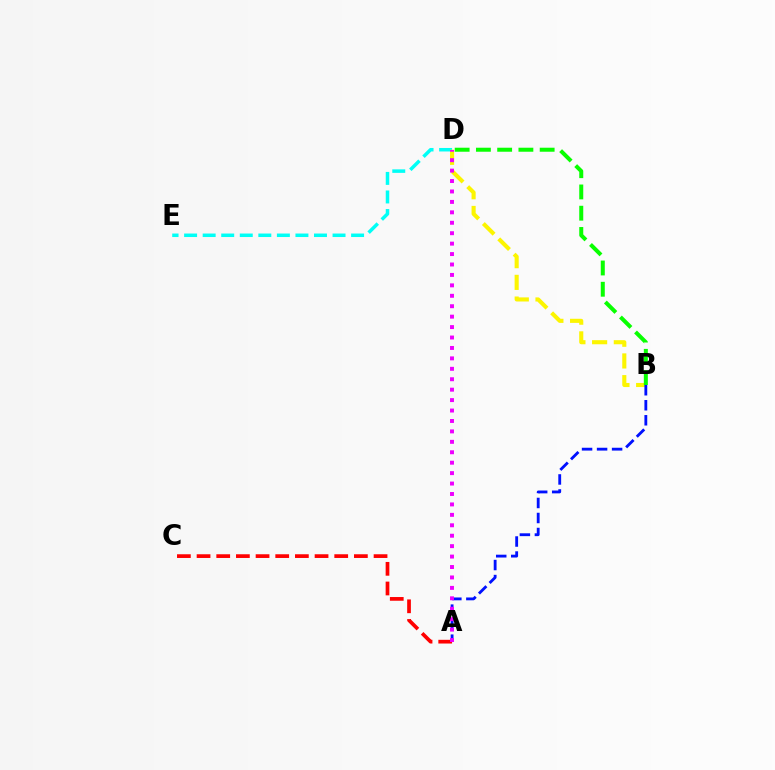{('A', 'C'): [{'color': '#ff0000', 'line_style': 'dashed', 'thickness': 2.67}], ('D', 'E'): [{'color': '#00fff6', 'line_style': 'dashed', 'thickness': 2.52}], ('B', 'D'): [{'color': '#fcf500', 'line_style': 'dashed', 'thickness': 2.95}, {'color': '#08ff00', 'line_style': 'dashed', 'thickness': 2.89}], ('A', 'B'): [{'color': '#0010ff', 'line_style': 'dashed', 'thickness': 2.04}], ('A', 'D'): [{'color': '#ee00ff', 'line_style': 'dotted', 'thickness': 2.83}]}